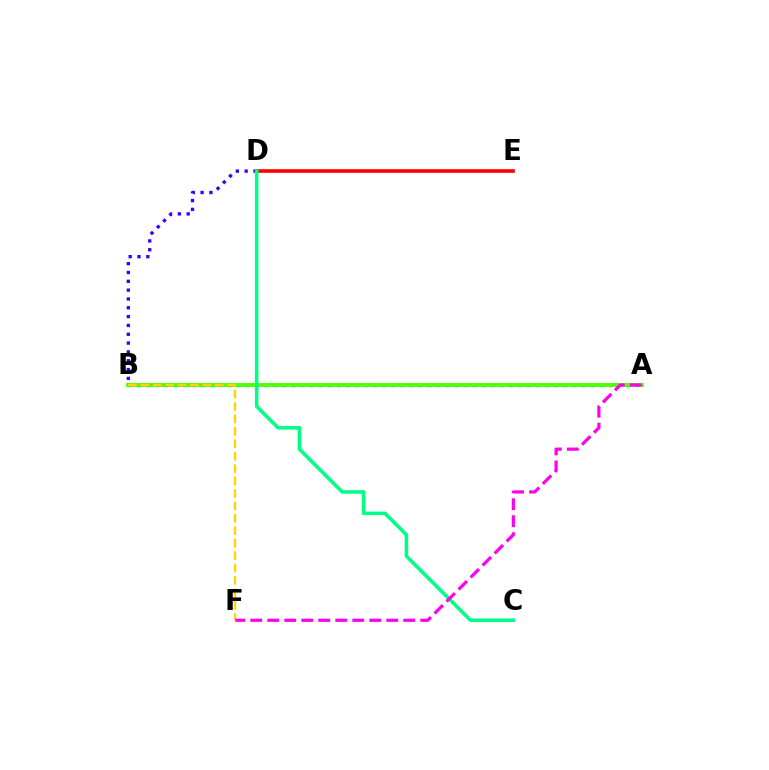{('B', 'D'): [{'color': '#3700ff', 'line_style': 'dotted', 'thickness': 2.4}], ('A', 'B'): [{'color': '#009eff', 'line_style': 'dotted', 'thickness': 2.46}, {'color': '#4fff00', 'line_style': 'solid', 'thickness': 2.81}], ('D', 'E'): [{'color': '#ff0000', 'line_style': 'solid', 'thickness': 2.62}], ('B', 'F'): [{'color': '#ffd500', 'line_style': 'dashed', 'thickness': 1.69}], ('C', 'D'): [{'color': '#00ff86', 'line_style': 'solid', 'thickness': 2.56}], ('A', 'F'): [{'color': '#ff00ed', 'line_style': 'dashed', 'thickness': 2.31}]}